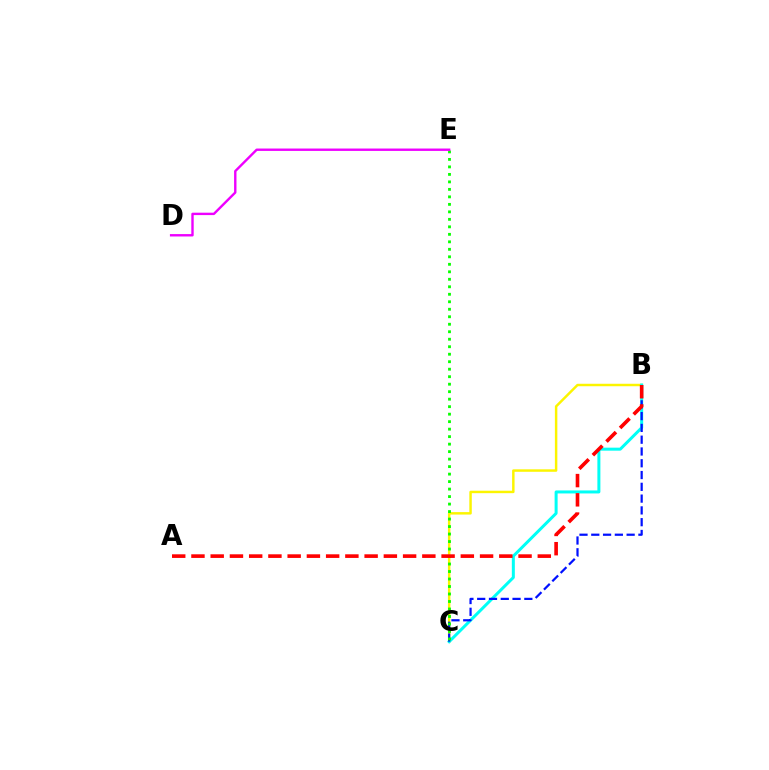{('B', 'C'): [{'color': '#fcf500', 'line_style': 'solid', 'thickness': 1.77}, {'color': '#00fff6', 'line_style': 'solid', 'thickness': 2.16}, {'color': '#0010ff', 'line_style': 'dashed', 'thickness': 1.6}], ('C', 'E'): [{'color': '#08ff00', 'line_style': 'dotted', 'thickness': 2.04}], ('D', 'E'): [{'color': '#ee00ff', 'line_style': 'solid', 'thickness': 1.72}], ('A', 'B'): [{'color': '#ff0000', 'line_style': 'dashed', 'thickness': 2.61}]}